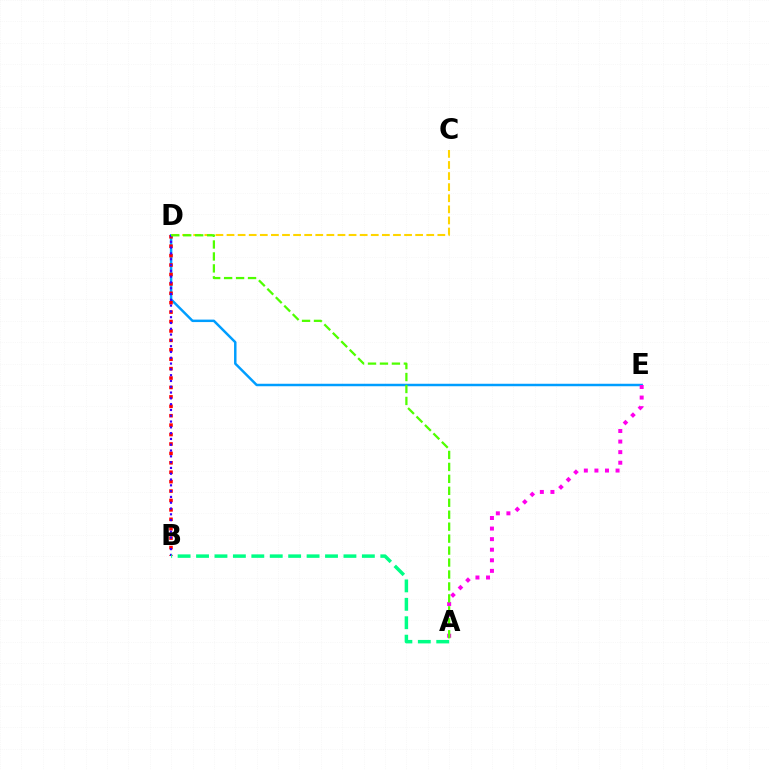{('D', 'E'): [{'color': '#009eff', 'line_style': 'solid', 'thickness': 1.78}], ('B', 'D'): [{'color': '#ff0000', 'line_style': 'dotted', 'thickness': 2.56}, {'color': '#3700ff', 'line_style': 'dotted', 'thickness': 1.58}], ('A', 'E'): [{'color': '#ff00ed', 'line_style': 'dotted', 'thickness': 2.87}], ('C', 'D'): [{'color': '#ffd500', 'line_style': 'dashed', 'thickness': 1.51}], ('A', 'D'): [{'color': '#4fff00', 'line_style': 'dashed', 'thickness': 1.62}], ('A', 'B'): [{'color': '#00ff86', 'line_style': 'dashed', 'thickness': 2.5}]}